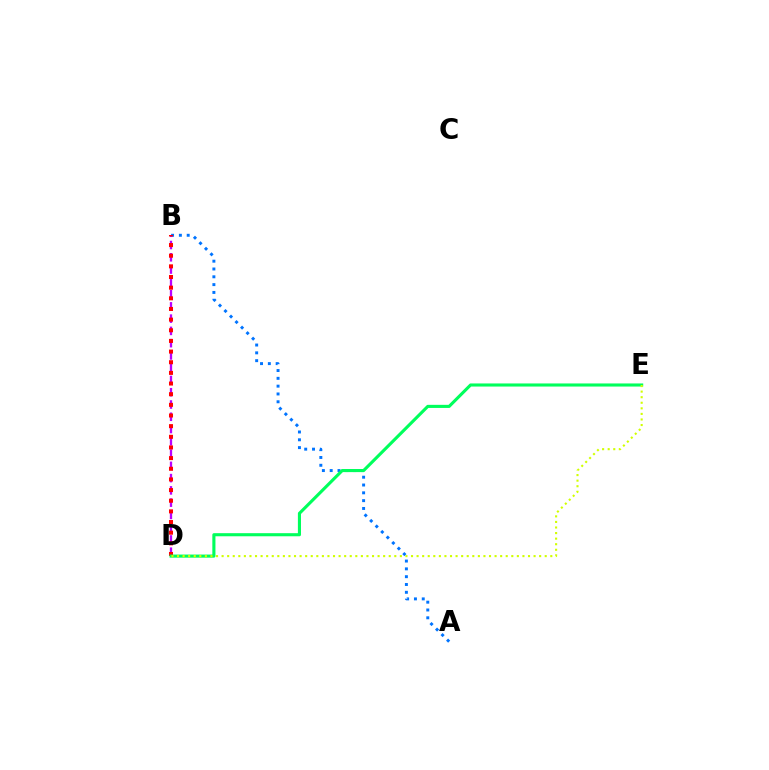{('A', 'B'): [{'color': '#0074ff', 'line_style': 'dotted', 'thickness': 2.12}], ('B', 'D'): [{'color': '#b900ff', 'line_style': 'dashed', 'thickness': 1.67}, {'color': '#ff0000', 'line_style': 'dotted', 'thickness': 2.89}], ('D', 'E'): [{'color': '#00ff5c', 'line_style': 'solid', 'thickness': 2.24}, {'color': '#d1ff00', 'line_style': 'dotted', 'thickness': 1.51}]}